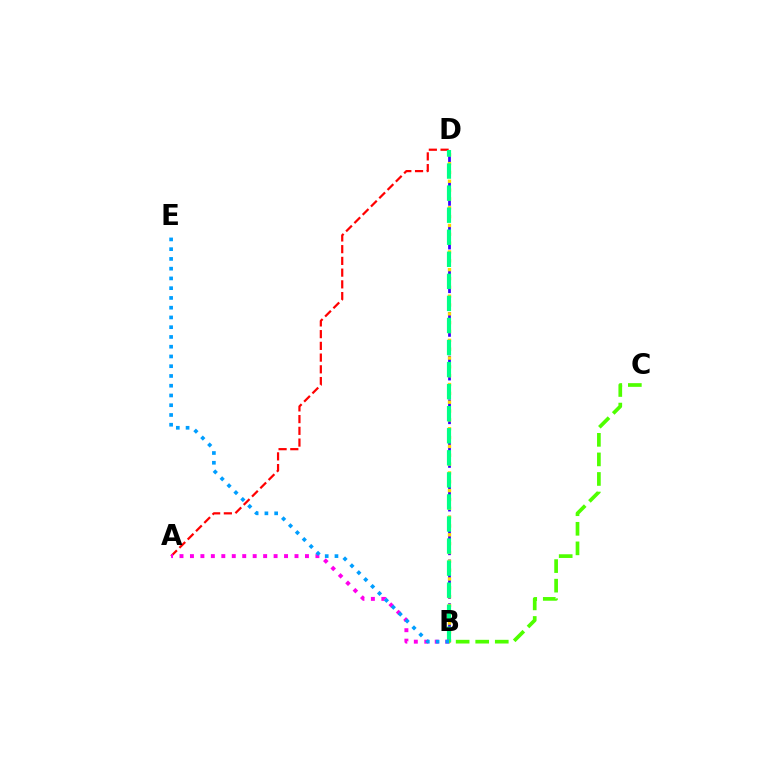{('A', 'D'): [{'color': '#ff0000', 'line_style': 'dashed', 'thickness': 1.59}], ('B', 'D'): [{'color': '#3700ff', 'line_style': 'dashed', 'thickness': 1.98}, {'color': '#ffd500', 'line_style': 'dotted', 'thickness': 2.4}, {'color': '#00ff86', 'line_style': 'dashed', 'thickness': 3.0}], ('A', 'B'): [{'color': '#ff00ed', 'line_style': 'dotted', 'thickness': 2.84}], ('B', 'E'): [{'color': '#009eff', 'line_style': 'dotted', 'thickness': 2.65}], ('B', 'C'): [{'color': '#4fff00', 'line_style': 'dashed', 'thickness': 2.66}]}